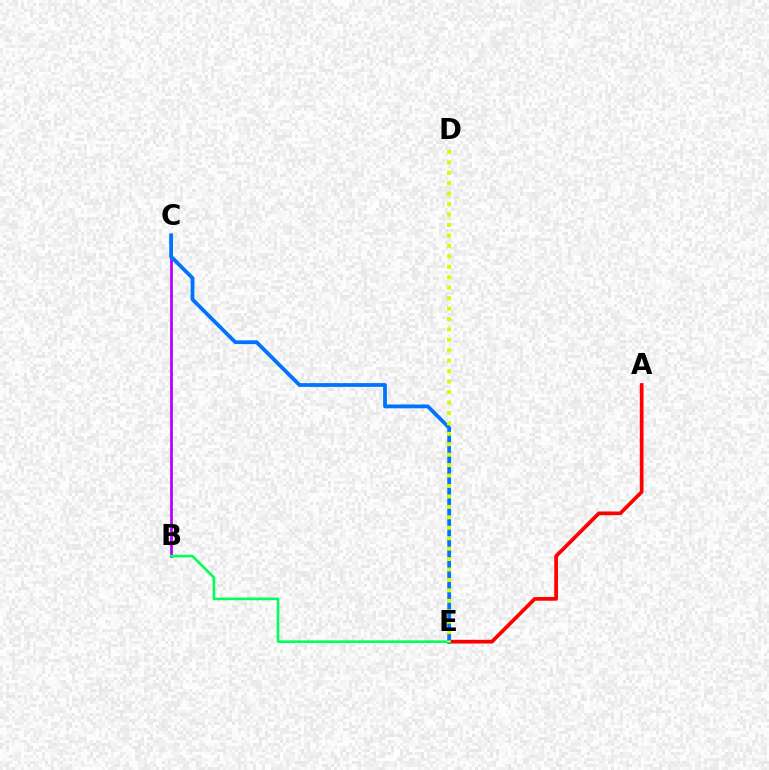{('A', 'E'): [{'color': '#ff0000', 'line_style': 'solid', 'thickness': 2.66}], ('B', 'C'): [{'color': '#b900ff', 'line_style': 'solid', 'thickness': 1.99}], ('C', 'E'): [{'color': '#0074ff', 'line_style': 'solid', 'thickness': 2.72}], ('B', 'E'): [{'color': '#00ff5c', 'line_style': 'solid', 'thickness': 1.88}], ('D', 'E'): [{'color': '#d1ff00', 'line_style': 'dotted', 'thickness': 2.84}]}